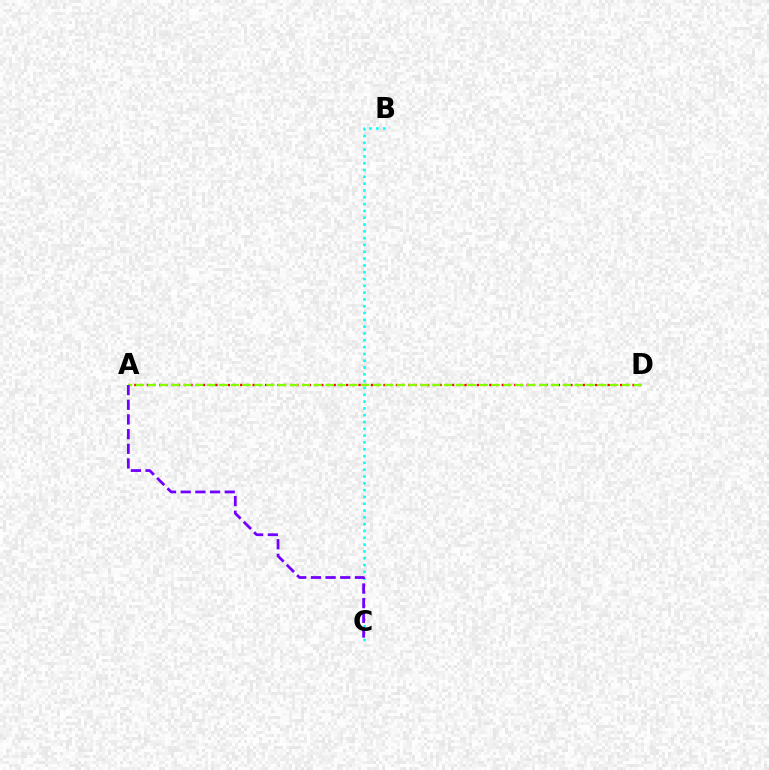{('A', 'D'): [{'color': '#ff0000', 'line_style': 'dotted', 'thickness': 1.69}, {'color': '#84ff00', 'line_style': 'dashed', 'thickness': 1.61}], ('B', 'C'): [{'color': '#00fff6', 'line_style': 'dotted', 'thickness': 1.85}], ('A', 'C'): [{'color': '#7200ff', 'line_style': 'dashed', 'thickness': 1.99}]}